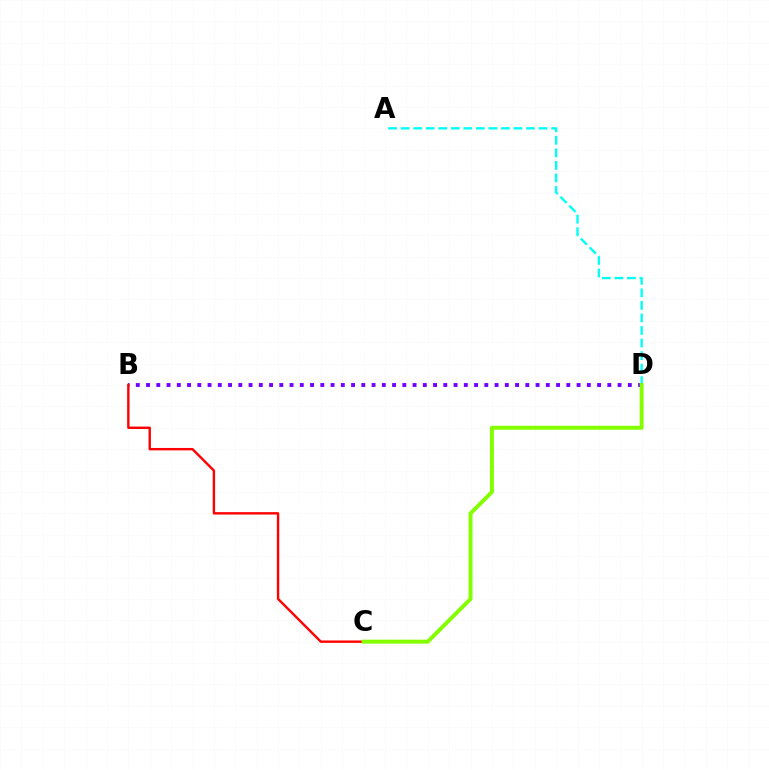{('A', 'D'): [{'color': '#00fff6', 'line_style': 'dashed', 'thickness': 1.7}], ('B', 'D'): [{'color': '#7200ff', 'line_style': 'dotted', 'thickness': 2.79}], ('B', 'C'): [{'color': '#ff0000', 'line_style': 'solid', 'thickness': 1.72}], ('C', 'D'): [{'color': '#84ff00', 'line_style': 'solid', 'thickness': 2.85}]}